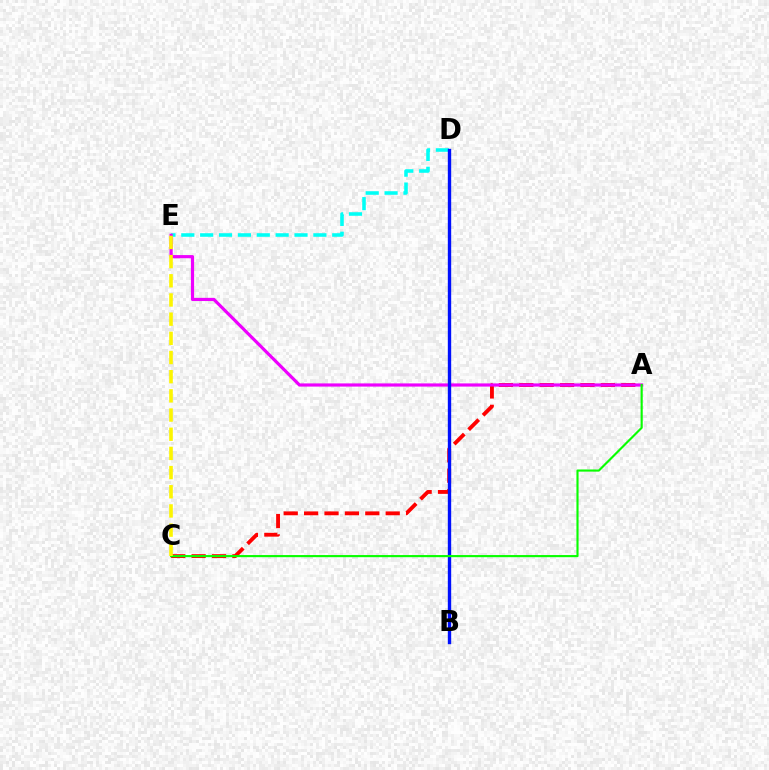{('D', 'E'): [{'color': '#00fff6', 'line_style': 'dashed', 'thickness': 2.56}], ('A', 'C'): [{'color': '#ff0000', 'line_style': 'dashed', 'thickness': 2.77}, {'color': '#08ff00', 'line_style': 'solid', 'thickness': 1.54}], ('A', 'E'): [{'color': '#ee00ff', 'line_style': 'solid', 'thickness': 2.29}], ('B', 'D'): [{'color': '#0010ff', 'line_style': 'solid', 'thickness': 2.42}], ('C', 'E'): [{'color': '#fcf500', 'line_style': 'dashed', 'thickness': 2.61}]}